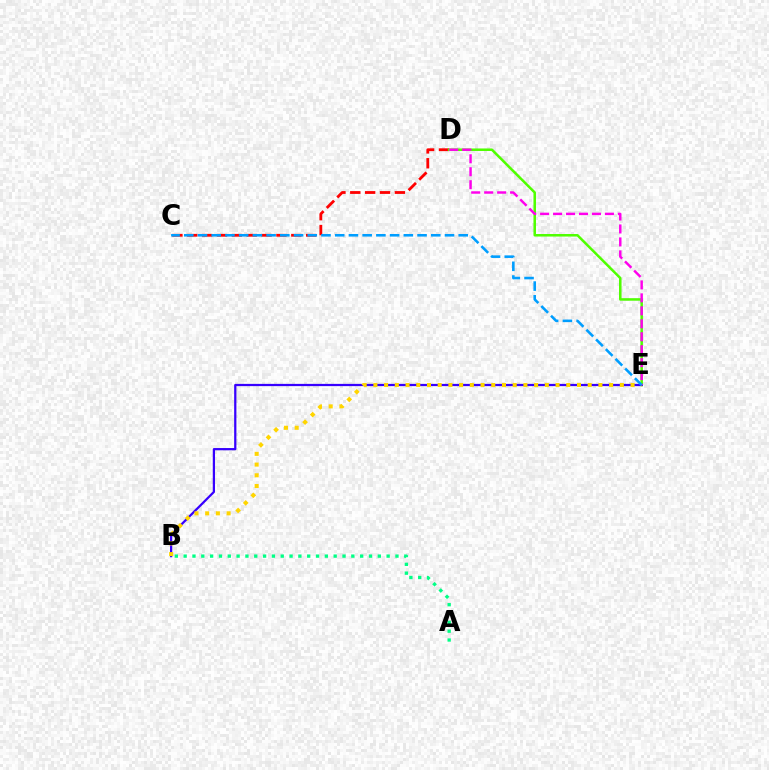{('C', 'D'): [{'color': '#ff0000', 'line_style': 'dashed', 'thickness': 2.02}], ('D', 'E'): [{'color': '#4fff00', 'line_style': 'solid', 'thickness': 1.82}, {'color': '#ff00ed', 'line_style': 'dashed', 'thickness': 1.76}], ('B', 'E'): [{'color': '#3700ff', 'line_style': 'solid', 'thickness': 1.61}, {'color': '#ffd500', 'line_style': 'dotted', 'thickness': 2.91}], ('A', 'B'): [{'color': '#00ff86', 'line_style': 'dotted', 'thickness': 2.4}], ('C', 'E'): [{'color': '#009eff', 'line_style': 'dashed', 'thickness': 1.86}]}